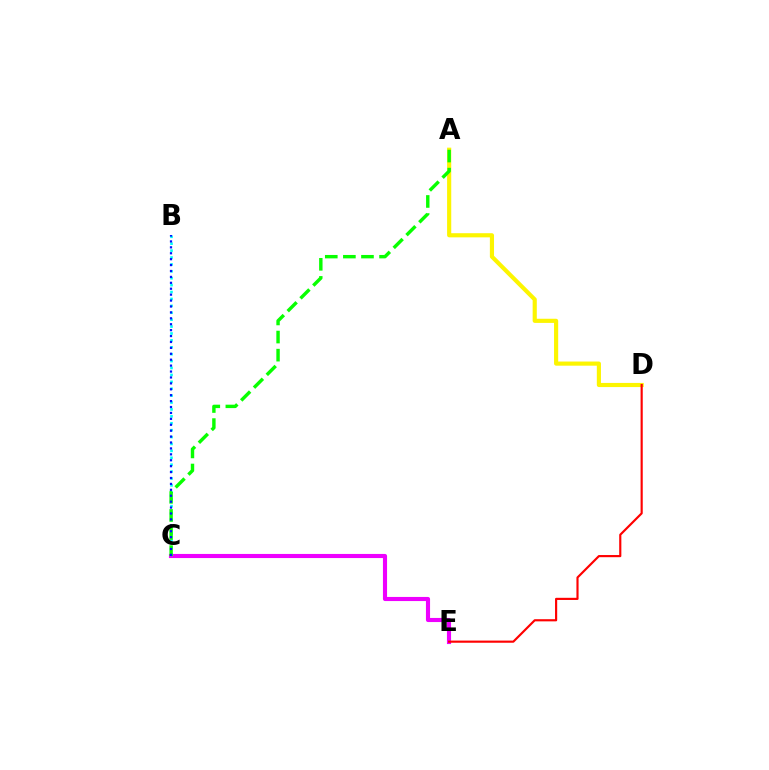{('A', 'D'): [{'color': '#fcf500', 'line_style': 'solid', 'thickness': 2.98}], ('C', 'E'): [{'color': '#ee00ff', 'line_style': 'solid', 'thickness': 2.97}], ('B', 'C'): [{'color': '#00fff6', 'line_style': 'dotted', 'thickness': 1.88}, {'color': '#0010ff', 'line_style': 'dotted', 'thickness': 1.61}], ('D', 'E'): [{'color': '#ff0000', 'line_style': 'solid', 'thickness': 1.55}], ('A', 'C'): [{'color': '#08ff00', 'line_style': 'dashed', 'thickness': 2.46}]}